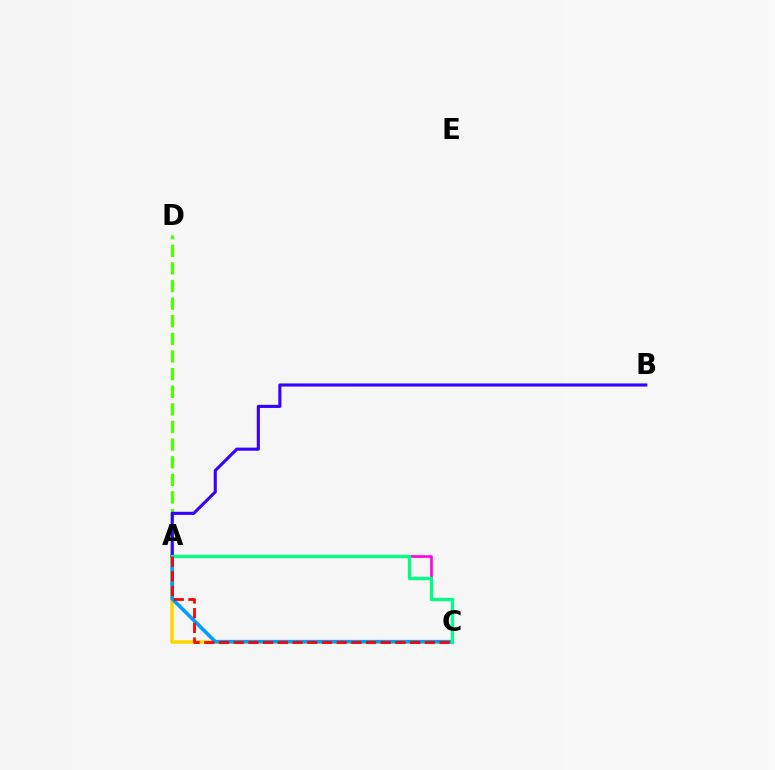{('A', 'C'): [{'color': '#ffd500', 'line_style': 'solid', 'thickness': 2.53}, {'color': '#009eff', 'line_style': 'solid', 'thickness': 2.6}, {'color': '#ff00ed', 'line_style': 'solid', 'thickness': 1.92}, {'color': '#00ff86', 'line_style': 'solid', 'thickness': 2.37}, {'color': '#ff0000', 'line_style': 'dashed', 'thickness': 2.0}], ('A', 'D'): [{'color': '#4fff00', 'line_style': 'dashed', 'thickness': 2.39}], ('A', 'B'): [{'color': '#3700ff', 'line_style': 'solid', 'thickness': 2.23}]}